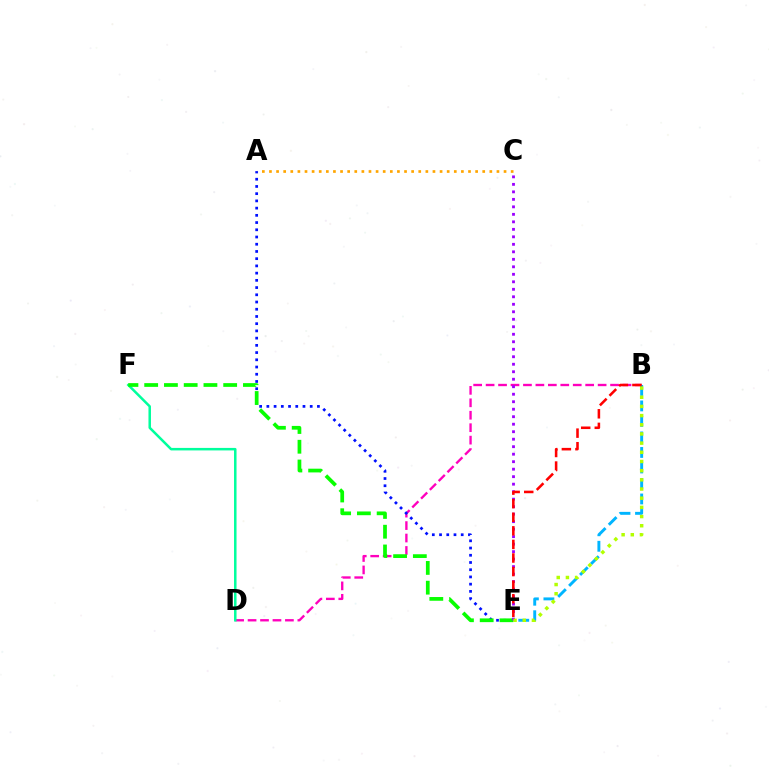{('B', 'D'): [{'color': '#ff00bd', 'line_style': 'dashed', 'thickness': 1.69}], ('B', 'E'): [{'color': '#00b5ff', 'line_style': 'dashed', 'thickness': 2.11}, {'color': '#b3ff00', 'line_style': 'dotted', 'thickness': 2.49}, {'color': '#ff0000', 'line_style': 'dashed', 'thickness': 1.84}], ('D', 'F'): [{'color': '#00ff9d', 'line_style': 'solid', 'thickness': 1.81}], ('A', 'E'): [{'color': '#0010ff', 'line_style': 'dotted', 'thickness': 1.96}], ('E', 'F'): [{'color': '#08ff00', 'line_style': 'dashed', 'thickness': 2.68}], ('C', 'E'): [{'color': '#9b00ff', 'line_style': 'dotted', 'thickness': 2.04}], ('A', 'C'): [{'color': '#ffa500', 'line_style': 'dotted', 'thickness': 1.93}]}